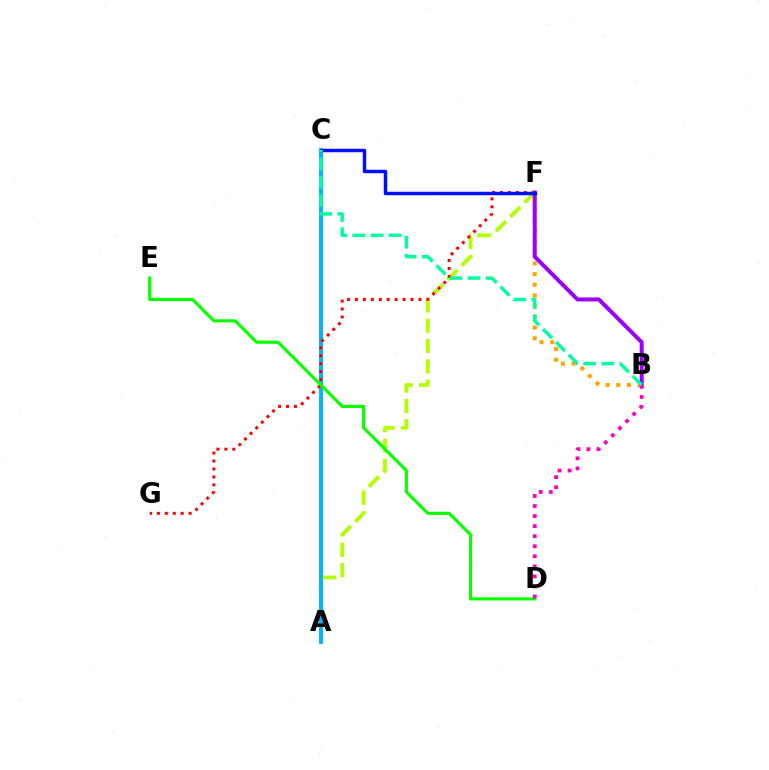{('A', 'F'): [{'color': '#b3ff00', 'line_style': 'dashed', 'thickness': 2.76}], ('A', 'C'): [{'color': '#00b5ff', 'line_style': 'solid', 'thickness': 2.84}], ('F', 'G'): [{'color': '#ff0000', 'line_style': 'dotted', 'thickness': 2.16}], ('D', 'E'): [{'color': '#08ff00', 'line_style': 'solid', 'thickness': 2.25}], ('B', 'F'): [{'color': '#ffa500', 'line_style': 'dotted', 'thickness': 2.91}, {'color': '#9b00ff', 'line_style': 'solid', 'thickness': 2.87}], ('C', 'F'): [{'color': '#0010ff', 'line_style': 'solid', 'thickness': 2.5}], ('B', 'D'): [{'color': '#ff00bd', 'line_style': 'dotted', 'thickness': 2.73}], ('B', 'C'): [{'color': '#00ff9d', 'line_style': 'dashed', 'thickness': 2.47}]}